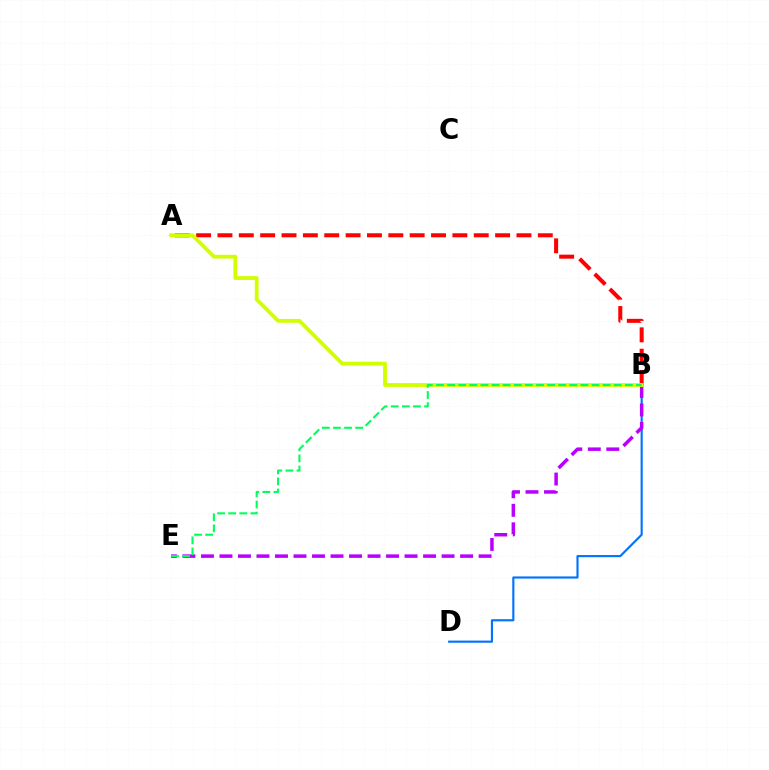{('A', 'B'): [{'color': '#ff0000', 'line_style': 'dashed', 'thickness': 2.9}, {'color': '#d1ff00', 'line_style': 'solid', 'thickness': 2.73}], ('B', 'D'): [{'color': '#0074ff', 'line_style': 'solid', 'thickness': 1.55}], ('B', 'E'): [{'color': '#b900ff', 'line_style': 'dashed', 'thickness': 2.51}, {'color': '#00ff5c', 'line_style': 'dashed', 'thickness': 1.51}]}